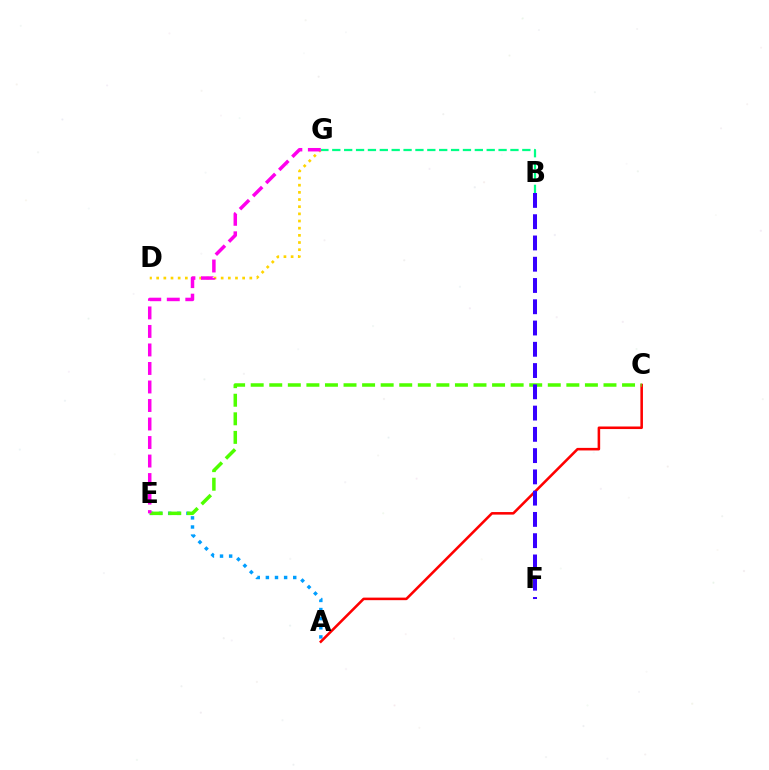{('A', 'E'): [{'color': '#009eff', 'line_style': 'dotted', 'thickness': 2.48}], ('D', 'G'): [{'color': '#ffd500', 'line_style': 'dotted', 'thickness': 1.95}], ('A', 'C'): [{'color': '#ff0000', 'line_style': 'solid', 'thickness': 1.84}], ('C', 'E'): [{'color': '#4fff00', 'line_style': 'dashed', 'thickness': 2.52}], ('B', 'G'): [{'color': '#00ff86', 'line_style': 'dashed', 'thickness': 1.61}], ('E', 'G'): [{'color': '#ff00ed', 'line_style': 'dashed', 'thickness': 2.52}], ('B', 'F'): [{'color': '#3700ff', 'line_style': 'dashed', 'thickness': 2.89}]}